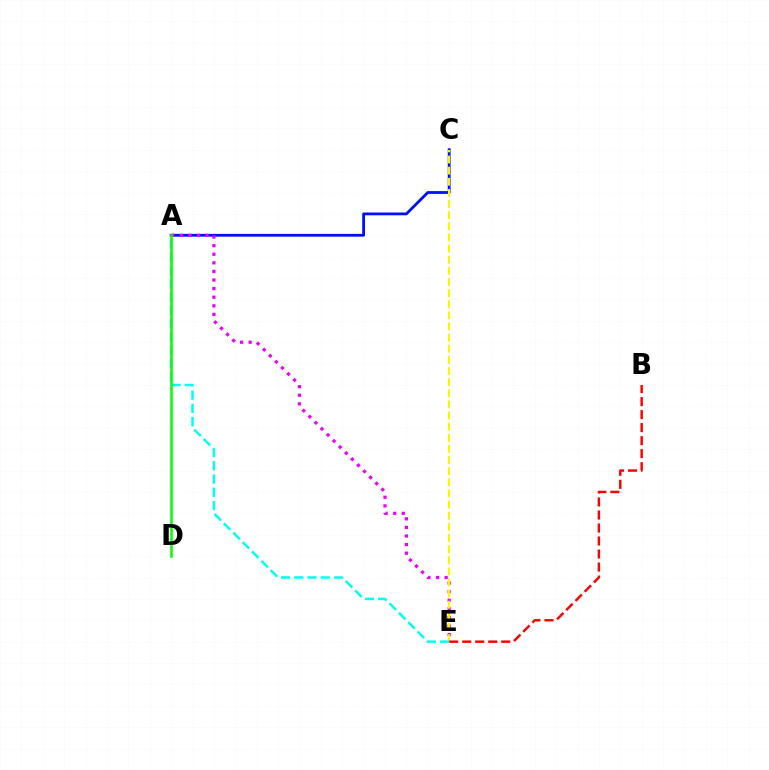{('A', 'C'): [{'color': '#0010ff', 'line_style': 'solid', 'thickness': 2.01}], ('A', 'E'): [{'color': '#ee00ff', 'line_style': 'dotted', 'thickness': 2.33}, {'color': '#00fff6', 'line_style': 'dashed', 'thickness': 1.8}], ('C', 'E'): [{'color': '#fcf500', 'line_style': 'dashed', 'thickness': 1.51}], ('B', 'E'): [{'color': '#ff0000', 'line_style': 'dashed', 'thickness': 1.77}], ('A', 'D'): [{'color': '#08ff00', 'line_style': 'solid', 'thickness': 1.84}]}